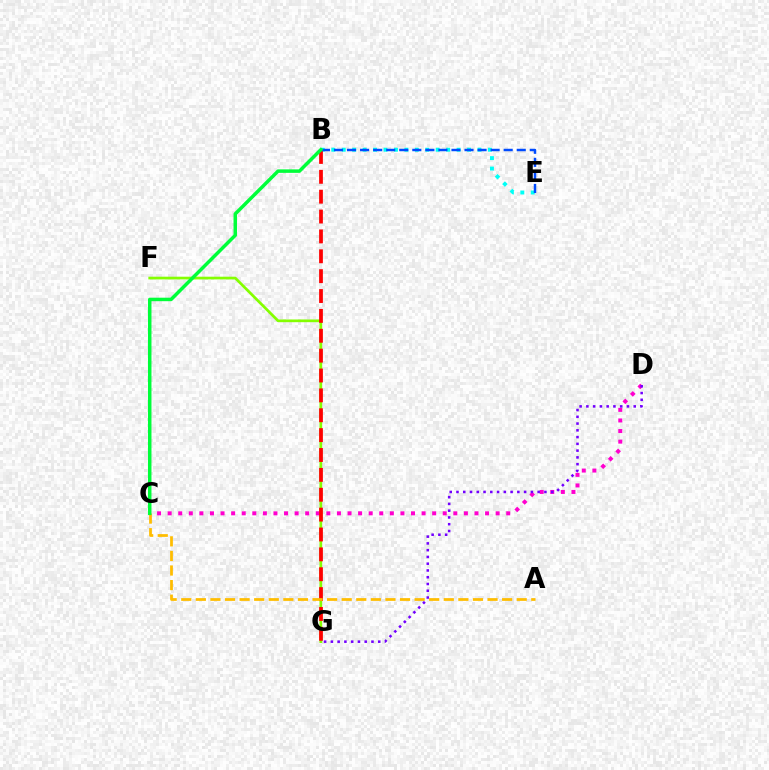{('F', 'G'): [{'color': '#84ff00', 'line_style': 'solid', 'thickness': 1.95}], ('C', 'D'): [{'color': '#ff00cf', 'line_style': 'dotted', 'thickness': 2.87}], ('B', 'E'): [{'color': '#00fff6', 'line_style': 'dotted', 'thickness': 2.84}, {'color': '#004bff', 'line_style': 'dashed', 'thickness': 1.77}], ('B', 'G'): [{'color': '#ff0000', 'line_style': 'dashed', 'thickness': 2.7}], ('A', 'C'): [{'color': '#ffbd00', 'line_style': 'dashed', 'thickness': 1.98}], ('D', 'G'): [{'color': '#7200ff', 'line_style': 'dotted', 'thickness': 1.84}], ('B', 'C'): [{'color': '#00ff39', 'line_style': 'solid', 'thickness': 2.51}]}